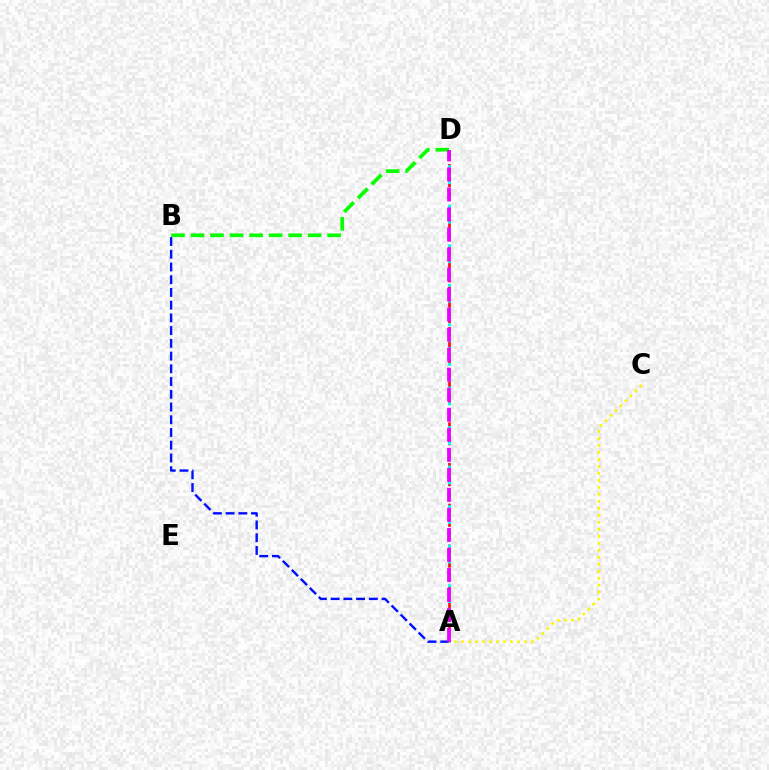{('A', 'D'): [{'color': '#ff0000', 'line_style': 'dashed', 'thickness': 1.85}, {'color': '#00fff6', 'line_style': 'dotted', 'thickness': 2.15}, {'color': '#ee00ff', 'line_style': 'dashed', 'thickness': 2.72}], ('A', 'B'): [{'color': '#0010ff', 'line_style': 'dashed', 'thickness': 1.73}], ('B', 'D'): [{'color': '#08ff00', 'line_style': 'dashed', 'thickness': 2.65}], ('A', 'C'): [{'color': '#fcf500', 'line_style': 'dotted', 'thickness': 1.9}]}